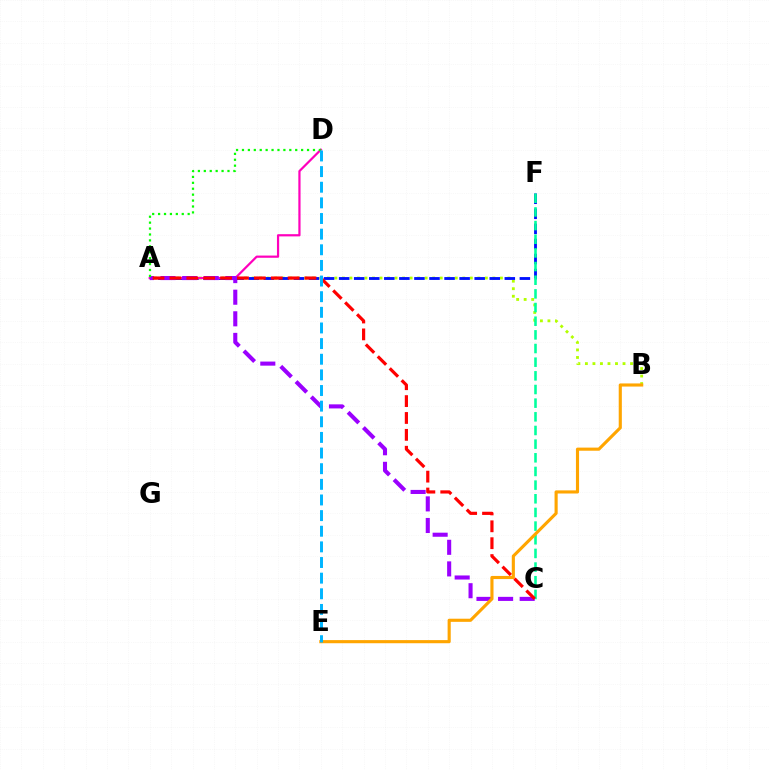{('A', 'B'): [{'color': '#b3ff00', 'line_style': 'dotted', 'thickness': 2.04}], ('A', 'F'): [{'color': '#0010ff', 'line_style': 'dashed', 'thickness': 2.05}], ('C', 'F'): [{'color': '#00ff9d', 'line_style': 'dashed', 'thickness': 1.86}], ('A', 'D'): [{'color': '#ff00bd', 'line_style': 'solid', 'thickness': 1.59}, {'color': '#08ff00', 'line_style': 'dotted', 'thickness': 1.61}], ('A', 'C'): [{'color': '#9b00ff', 'line_style': 'dashed', 'thickness': 2.93}, {'color': '#ff0000', 'line_style': 'dashed', 'thickness': 2.29}], ('B', 'E'): [{'color': '#ffa500', 'line_style': 'solid', 'thickness': 2.25}], ('D', 'E'): [{'color': '#00b5ff', 'line_style': 'dashed', 'thickness': 2.12}]}